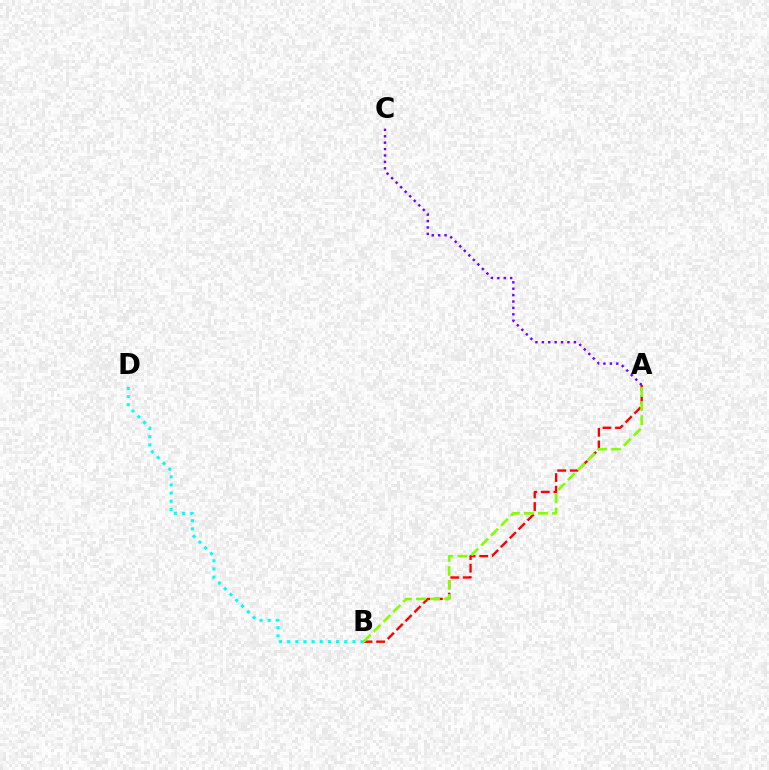{('A', 'B'): [{'color': '#ff0000', 'line_style': 'dashed', 'thickness': 1.71}, {'color': '#84ff00', 'line_style': 'dashed', 'thickness': 1.91}], ('B', 'D'): [{'color': '#00fff6', 'line_style': 'dotted', 'thickness': 2.22}], ('A', 'C'): [{'color': '#7200ff', 'line_style': 'dotted', 'thickness': 1.74}]}